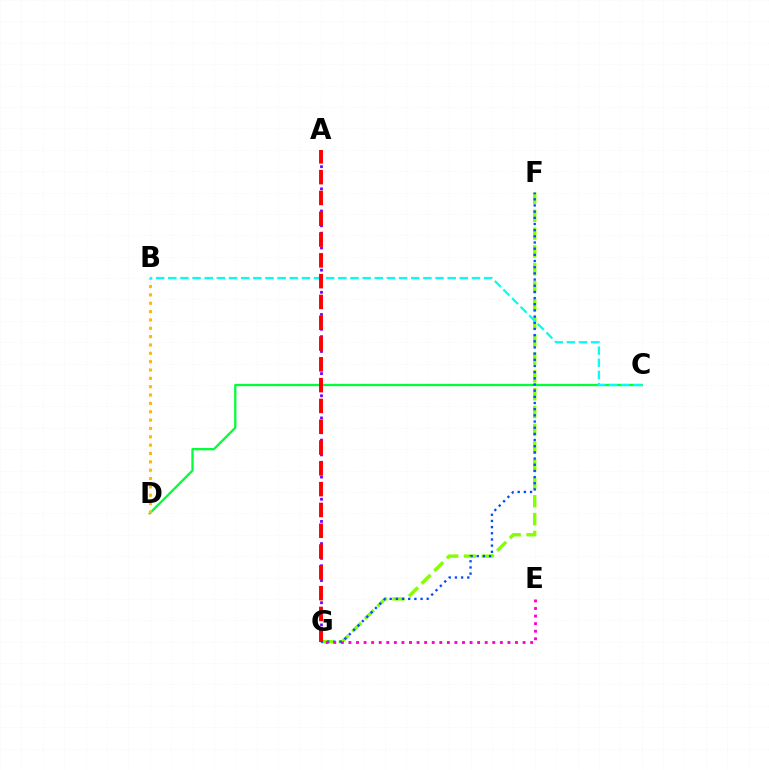{('F', 'G'): [{'color': '#84ff00', 'line_style': 'dashed', 'thickness': 2.42}, {'color': '#004bff', 'line_style': 'dotted', 'thickness': 1.68}], ('C', 'D'): [{'color': '#00ff39', 'line_style': 'solid', 'thickness': 1.65}], ('B', 'D'): [{'color': '#ffbd00', 'line_style': 'dotted', 'thickness': 2.27}], ('A', 'G'): [{'color': '#7200ff', 'line_style': 'dotted', 'thickness': 2.01}, {'color': '#ff0000', 'line_style': 'dashed', 'thickness': 2.83}], ('E', 'G'): [{'color': '#ff00cf', 'line_style': 'dotted', 'thickness': 2.06}], ('B', 'C'): [{'color': '#00fff6', 'line_style': 'dashed', 'thickness': 1.65}]}